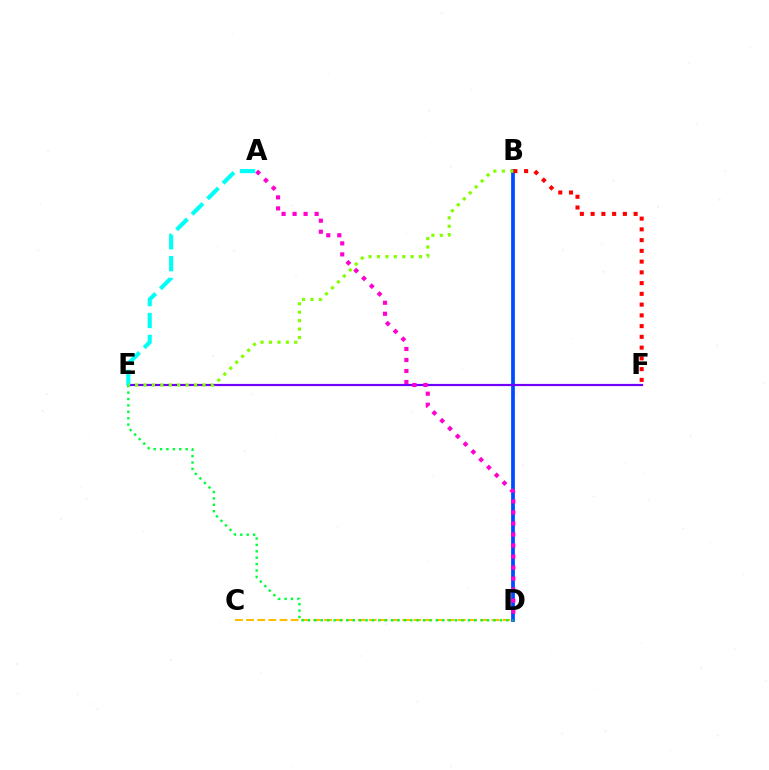{('B', 'D'): [{'color': '#004bff', 'line_style': 'solid', 'thickness': 2.68}], ('C', 'D'): [{'color': '#ffbd00', 'line_style': 'dashed', 'thickness': 1.51}], ('E', 'F'): [{'color': '#7200ff', 'line_style': 'solid', 'thickness': 1.59}], ('A', 'E'): [{'color': '#00fff6', 'line_style': 'dashed', 'thickness': 2.98}], ('B', 'F'): [{'color': '#ff0000', 'line_style': 'dotted', 'thickness': 2.92}], ('D', 'E'): [{'color': '#00ff39', 'line_style': 'dotted', 'thickness': 1.74}], ('A', 'D'): [{'color': '#ff00cf', 'line_style': 'dotted', 'thickness': 2.99}], ('B', 'E'): [{'color': '#84ff00', 'line_style': 'dotted', 'thickness': 2.29}]}